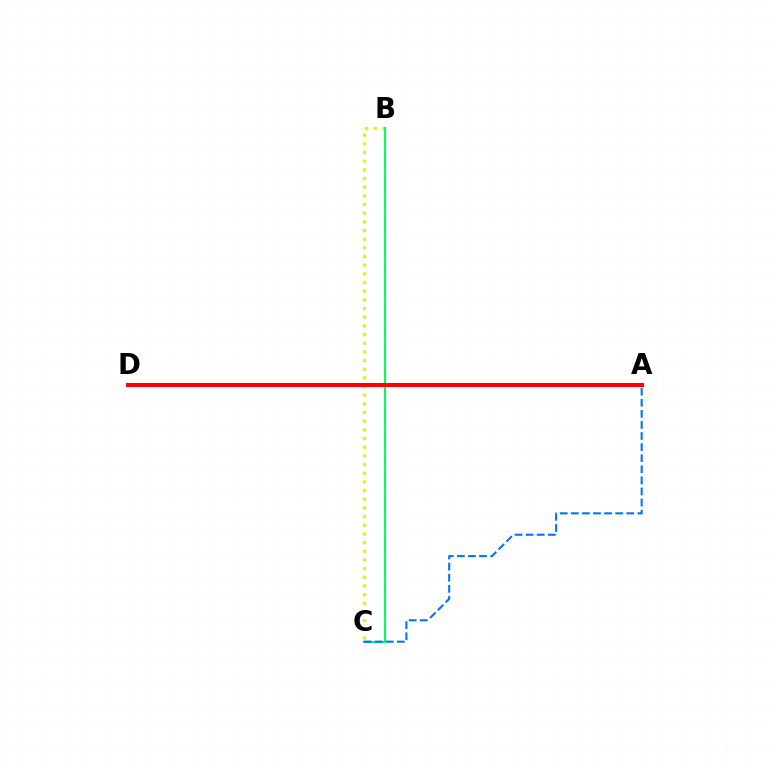{('B', 'C'): [{'color': '#d1ff00', 'line_style': 'dotted', 'thickness': 2.36}, {'color': '#00ff5c', 'line_style': 'solid', 'thickness': 1.5}], ('A', 'D'): [{'color': '#b900ff', 'line_style': 'dotted', 'thickness': 1.8}, {'color': '#ff0000', 'line_style': 'solid', 'thickness': 2.95}], ('A', 'C'): [{'color': '#0074ff', 'line_style': 'dashed', 'thickness': 1.51}]}